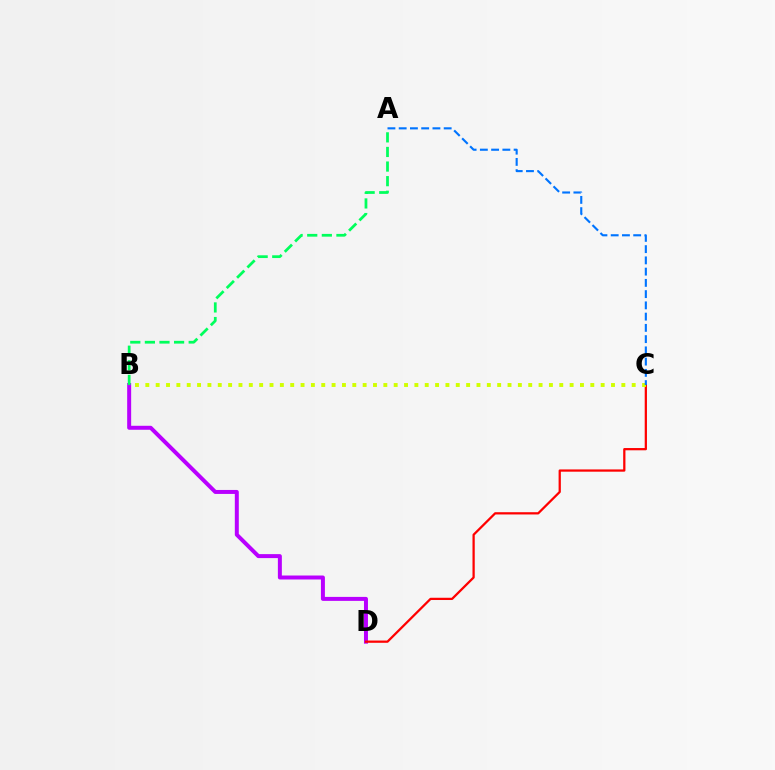{('B', 'D'): [{'color': '#b900ff', 'line_style': 'solid', 'thickness': 2.87}], ('C', 'D'): [{'color': '#ff0000', 'line_style': 'solid', 'thickness': 1.62}], ('B', 'C'): [{'color': '#d1ff00', 'line_style': 'dotted', 'thickness': 2.81}], ('A', 'B'): [{'color': '#00ff5c', 'line_style': 'dashed', 'thickness': 1.98}], ('A', 'C'): [{'color': '#0074ff', 'line_style': 'dashed', 'thickness': 1.53}]}